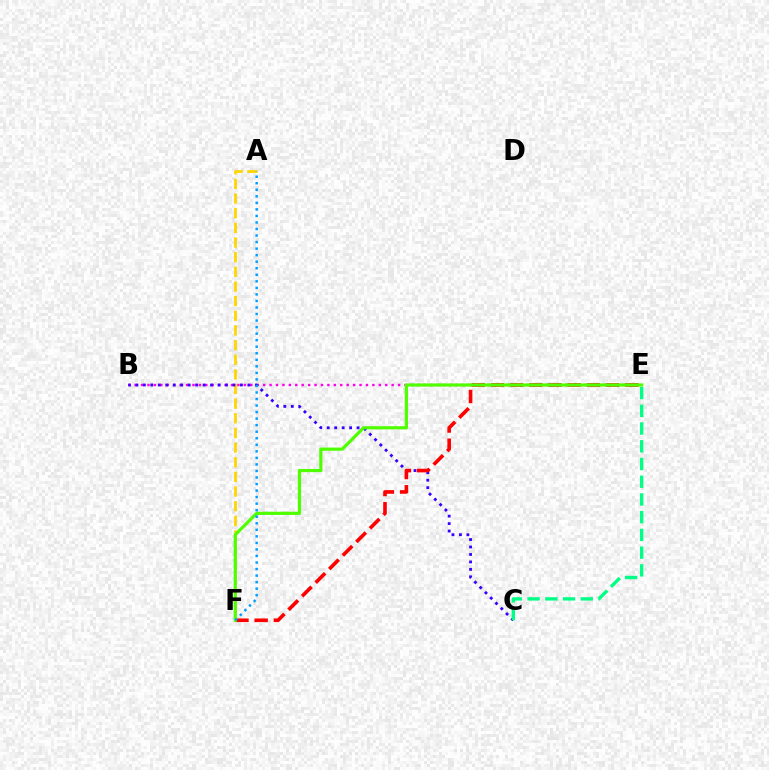{('A', 'F'): [{'color': '#ffd500', 'line_style': 'dashed', 'thickness': 1.99}, {'color': '#009eff', 'line_style': 'dotted', 'thickness': 1.78}], ('B', 'E'): [{'color': '#ff00ed', 'line_style': 'dotted', 'thickness': 1.75}], ('B', 'C'): [{'color': '#3700ff', 'line_style': 'dotted', 'thickness': 2.03}], ('E', 'F'): [{'color': '#ff0000', 'line_style': 'dashed', 'thickness': 2.61}, {'color': '#4fff00', 'line_style': 'solid', 'thickness': 2.29}], ('C', 'E'): [{'color': '#00ff86', 'line_style': 'dashed', 'thickness': 2.41}]}